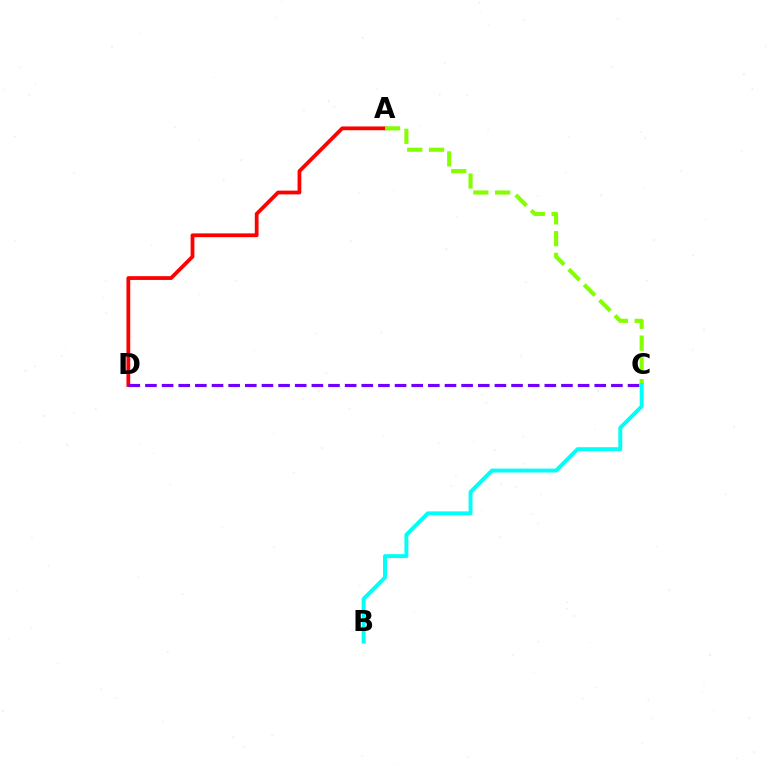{('A', 'D'): [{'color': '#ff0000', 'line_style': 'solid', 'thickness': 2.72}], ('C', 'D'): [{'color': '#7200ff', 'line_style': 'dashed', 'thickness': 2.26}], ('A', 'C'): [{'color': '#84ff00', 'line_style': 'dashed', 'thickness': 2.96}], ('B', 'C'): [{'color': '#00fff6', 'line_style': 'solid', 'thickness': 2.83}]}